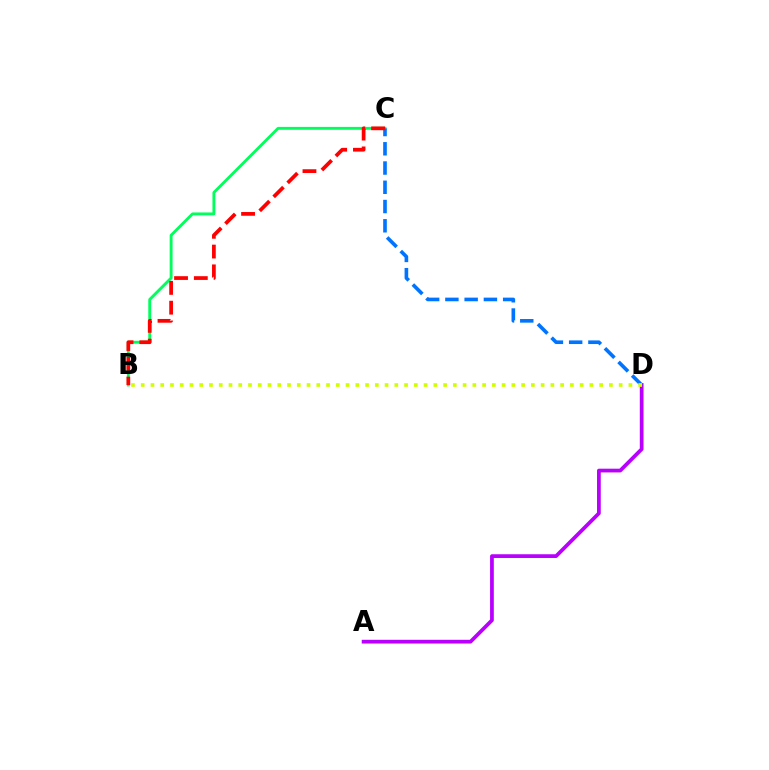{('A', 'D'): [{'color': '#b900ff', 'line_style': 'solid', 'thickness': 2.69}], ('B', 'C'): [{'color': '#00ff5c', 'line_style': 'solid', 'thickness': 2.08}, {'color': '#ff0000', 'line_style': 'dashed', 'thickness': 2.69}], ('C', 'D'): [{'color': '#0074ff', 'line_style': 'dashed', 'thickness': 2.62}], ('B', 'D'): [{'color': '#d1ff00', 'line_style': 'dotted', 'thickness': 2.65}]}